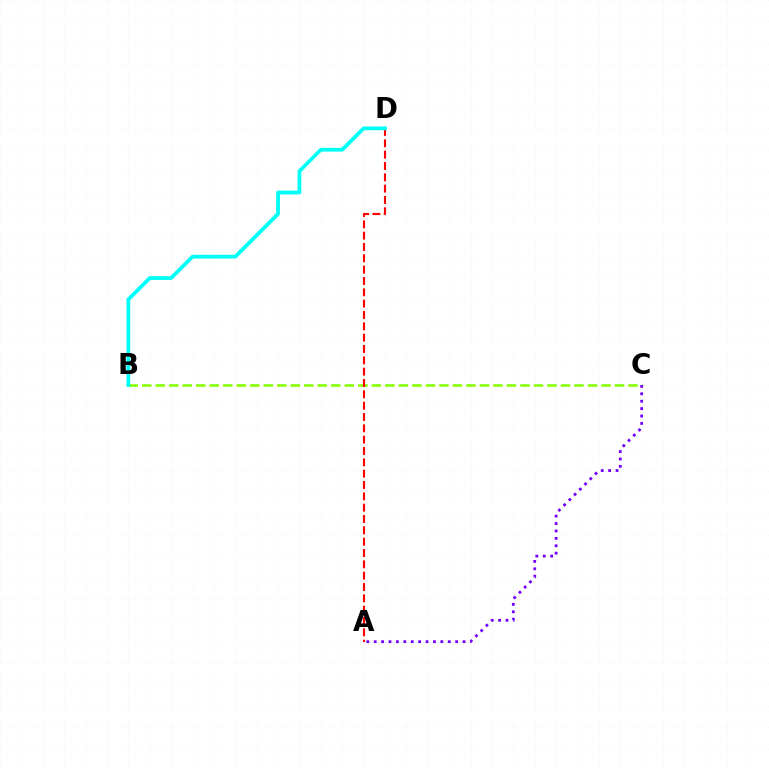{('B', 'C'): [{'color': '#84ff00', 'line_style': 'dashed', 'thickness': 1.84}], ('A', 'D'): [{'color': '#ff0000', 'line_style': 'dashed', 'thickness': 1.54}], ('B', 'D'): [{'color': '#00fff6', 'line_style': 'solid', 'thickness': 2.72}], ('A', 'C'): [{'color': '#7200ff', 'line_style': 'dotted', 'thickness': 2.01}]}